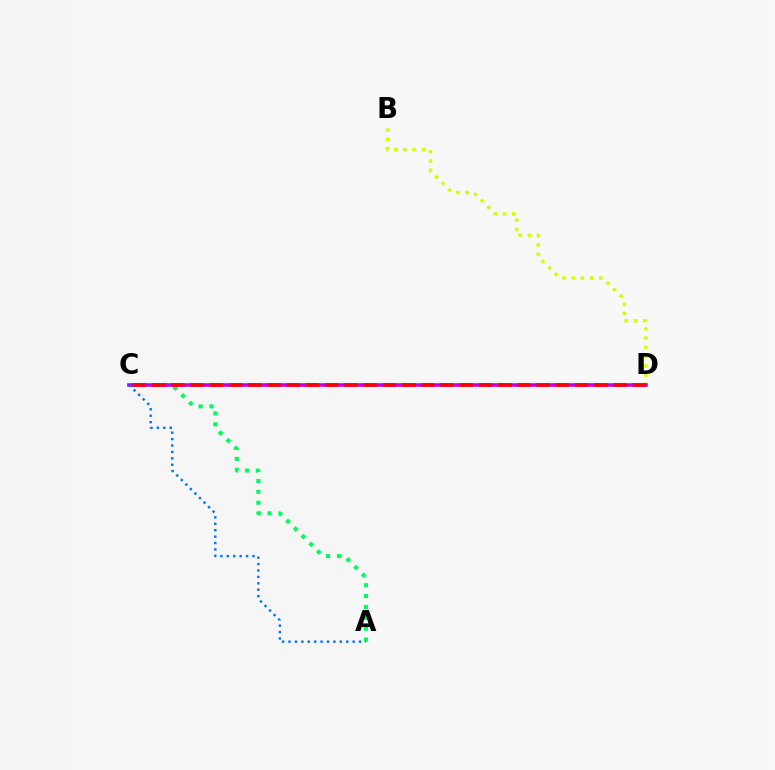{('B', 'D'): [{'color': '#d1ff00', 'line_style': 'dotted', 'thickness': 2.51}], ('A', 'C'): [{'color': '#00ff5c', 'line_style': 'dotted', 'thickness': 2.96}, {'color': '#0074ff', 'line_style': 'dotted', 'thickness': 1.74}], ('C', 'D'): [{'color': '#b900ff', 'line_style': 'solid', 'thickness': 2.58}, {'color': '#ff0000', 'line_style': 'dashed', 'thickness': 2.61}]}